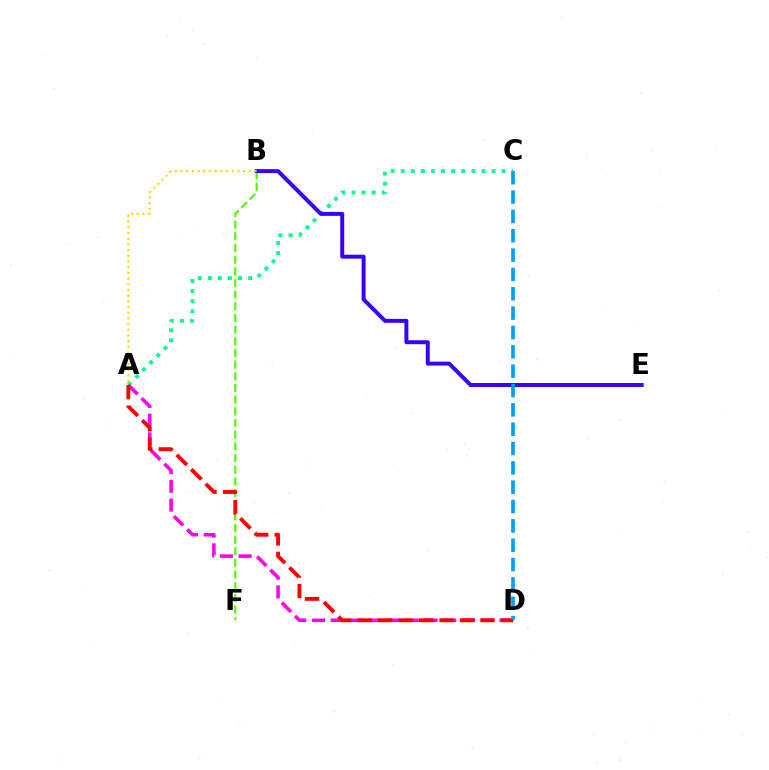{('A', 'C'): [{'color': '#00ff86', 'line_style': 'dotted', 'thickness': 2.74}], ('B', 'F'): [{'color': '#4fff00', 'line_style': 'dashed', 'thickness': 1.58}], ('B', 'E'): [{'color': '#3700ff', 'line_style': 'solid', 'thickness': 2.85}], ('A', 'D'): [{'color': '#ff00ed', 'line_style': 'dashed', 'thickness': 2.55}, {'color': '#ff0000', 'line_style': 'dashed', 'thickness': 2.78}], ('A', 'B'): [{'color': '#ffd500', 'line_style': 'dotted', 'thickness': 1.55}], ('C', 'D'): [{'color': '#009eff', 'line_style': 'dashed', 'thickness': 2.63}]}